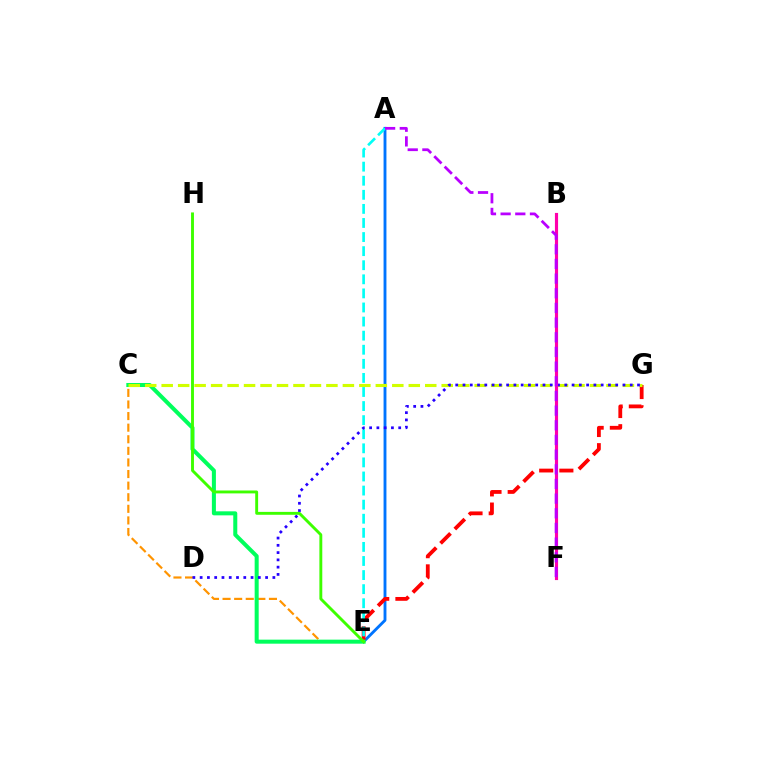{('A', 'E'): [{'color': '#0074ff', 'line_style': 'solid', 'thickness': 2.06}, {'color': '#00fff6', 'line_style': 'dashed', 'thickness': 1.91}], ('C', 'E'): [{'color': '#ff9400', 'line_style': 'dashed', 'thickness': 1.57}, {'color': '#00ff5c', 'line_style': 'solid', 'thickness': 2.9}], ('E', 'G'): [{'color': '#ff0000', 'line_style': 'dashed', 'thickness': 2.74}], ('C', 'G'): [{'color': '#d1ff00', 'line_style': 'dashed', 'thickness': 2.24}], ('D', 'G'): [{'color': '#2500ff', 'line_style': 'dotted', 'thickness': 1.98}], ('E', 'H'): [{'color': '#3dff00', 'line_style': 'solid', 'thickness': 2.08}], ('B', 'F'): [{'color': '#ff00ac', 'line_style': 'solid', 'thickness': 2.27}], ('A', 'F'): [{'color': '#b900ff', 'line_style': 'dashed', 'thickness': 1.99}]}